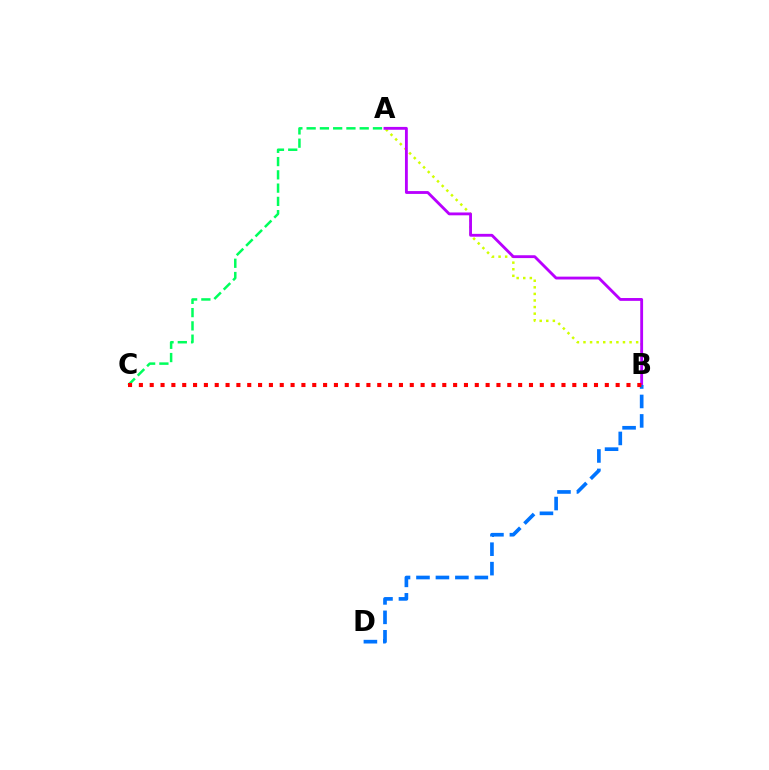{('A', 'B'): [{'color': '#d1ff00', 'line_style': 'dotted', 'thickness': 1.79}, {'color': '#b900ff', 'line_style': 'solid', 'thickness': 2.05}], ('A', 'C'): [{'color': '#00ff5c', 'line_style': 'dashed', 'thickness': 1.8}], ('B', 'D'): [{'color': '#0074ff', 'line_style': 'dashed', 'thickness': 2.64}], ('B', 'C'): [{'color': '#ff0000', 'line_style': 'dotted', 'thickness': 2.94}]}